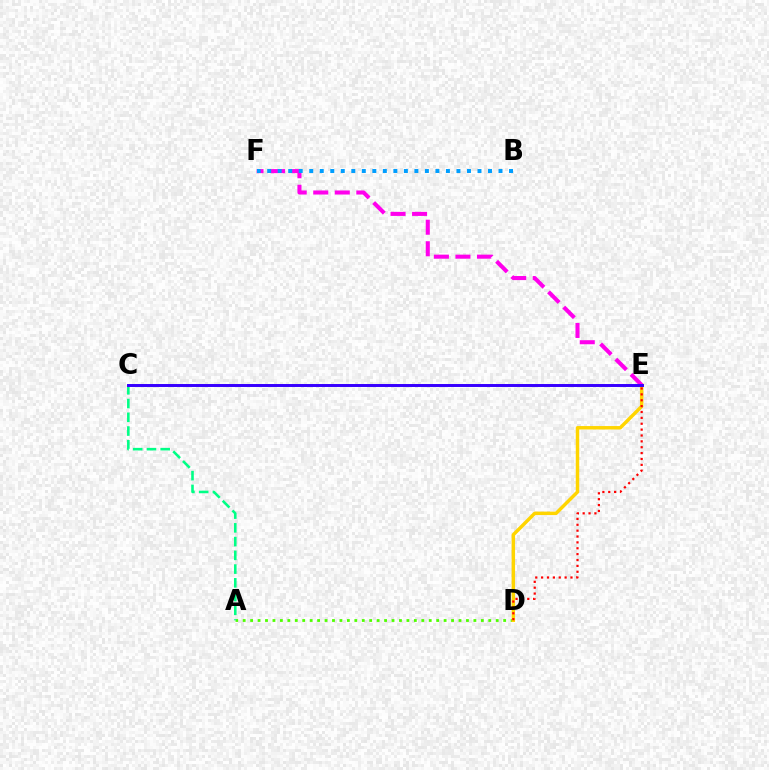{('A', 'D'): [{'color': '#4fff00', 'line_style': 'dotted', 'thickness': 2.02}], ('A', 'C'): [{'color': '#00ff86', 'line_style': 'dashed', 'thickness': 1.87}], ('D', 'E'): [{'color': '#ffd500', 'line_style': 'solid', 'thickness': 2.49}, {'color': '#ff0000', 'line_style': 'dotted', 'thickness': 1.6}], ('E', 'F'): [{'color': '#ff00ed', 'line_style': 'dashed', 'thickness': 2.93}], ('C', 'E'): [{'color': '#3700ff', 'line_style': 'solid', 'thickness': 2.13}], ('B', 'F'): [{'color': '#009eff', 'line_style': 'dotted', 'thickness': 2.86}]}